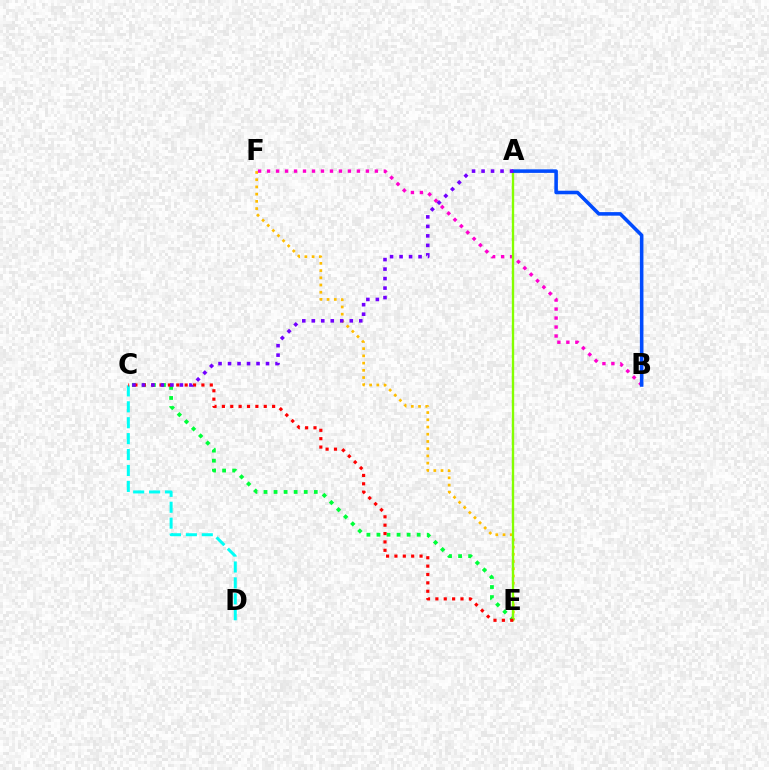{('E', 'F'): [{'color': '#ffbd00', 'line_style': 'dotted', 'thickness': 1.96}], ('B', 'F'): [{'color': '#ff00cf', 'line_style': 'dotted', 'thickness': 2.44}], ('C', 'E'): [{'color': '#00ff39', 'line_style': 'dotted', 'thickness': 2.73}, {'color': '#ff0000', 'line_style': 'dotted', 'thickness': 2.27}], ('A', 'E'): [{'color': '#84ff00', 'line_style': 'solid', 'thickness': 1.7}], ('A', 'B'): [{'color': '#004bff', 'line_style': 'solid', 'thickness': 2.56}], ('C', 'D'): [{'color': '#00fff6', 'line_style': 'dashed', 'thickness': 2.16}], ('A', 'C'): [{'color': '#7200ff', 'line_style': 'dotted', 'thickness': 2.58}]}